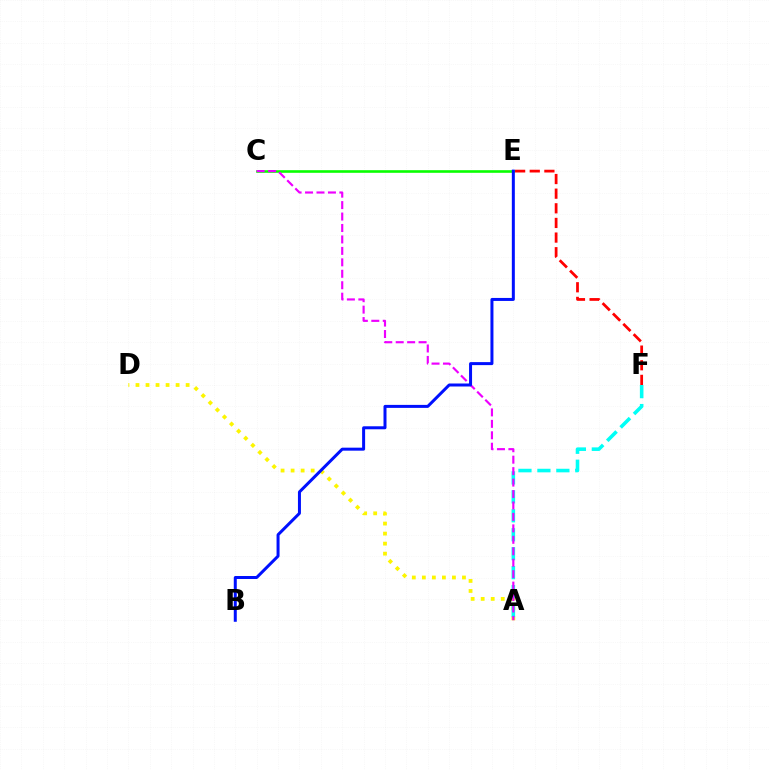{('C', 'E'): [{'color': '#08ff00', 'line_style': 'solid', 'thickness': 1.89}], ('A', 'D'): [{'color': '#fcf500', 'line_style': 'dotted', 'thickness': 2.72}], ('A', 'F'): [{'color': '#00fff6', 'line_style': 'dashed', 'thickness': 2.57}], ('E', 'F'): [{'color': '#ff0000', 'line_style': 'dashed', 'thickness': 1.99}], ('A', 'C'): [{'color': '#ee00ff', 'line_style': 'dashed', 'thickness': 1.56}], ('B', 'E'): [{'color': '#0010ff', 'line_style': 'solid', 'thickness': 2.16}]}